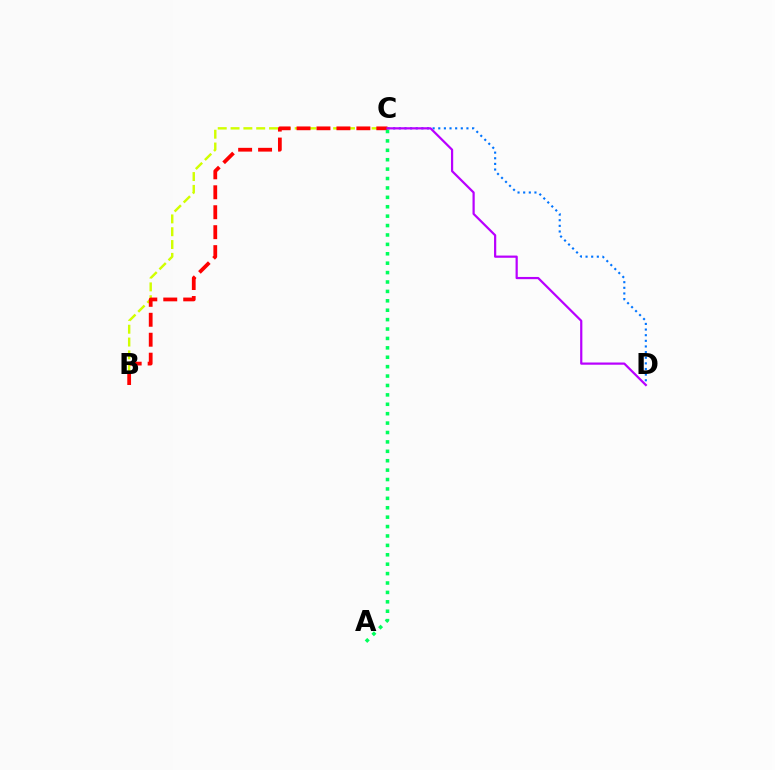{('B', 'C'): [{'color': '#d1ff00', 'line_style': 'dashed', 'thickness': 1.74}, {'color': '#ff0000', 'line_style': 'dashed', 'thickness': 2.71}], ('C', 'D'): [{'color': '#0074ff', 'line_style': 'dotted', 'thickness': 1.53}, {'color': '#b900ff', 'line_style': 'solid', 'thickness': 1.59}], ('A', 'C'): [{'color': '#00ff5c', 'line_style': 'dotted', 'thickness': 2.56}]}